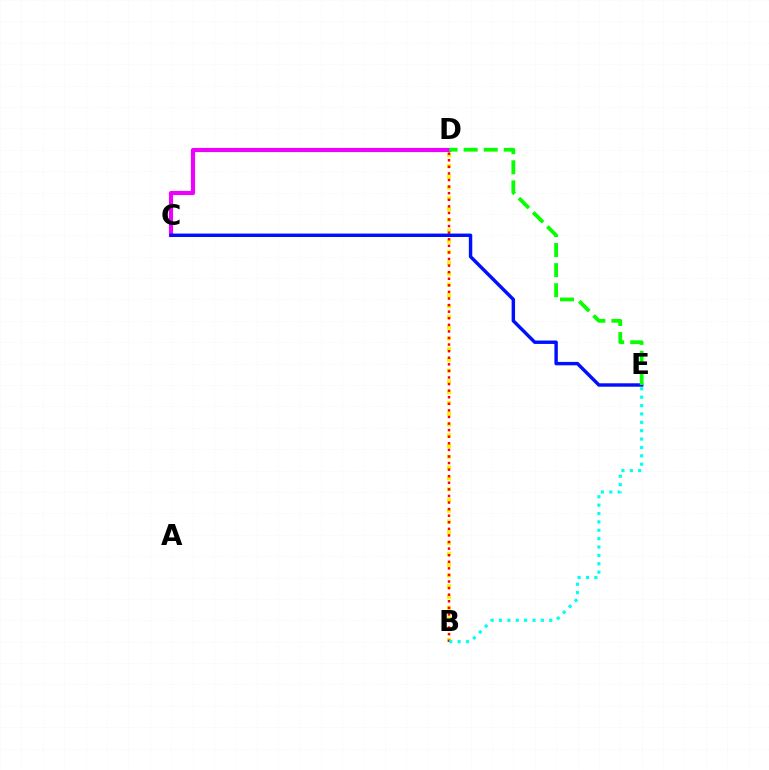{('B', 'D'): [{'color': '#fcf500', 'line_style': 'dotted', 'thickness': 2.93}, {'color': '#ff0000', 'line_style': 'dotted', 'thickness': 1.79}], ('C', 'D'): [{'color': '#ee00ff', 'line_style': 'solid', 'thickness': 2.99}], ('C', 'E'): [{'color': '#0010ff', 'line_style': 'solid', 'thickness': 2.46}], ('B', 'E'): [{'color': '#00fff6', 'line_style': 'dotted', 'thickness': 2.28}], ('D', 'E'): [{'color': '#08ff00', 'line_style': 'dashed', 'thickness': 2.73}]}